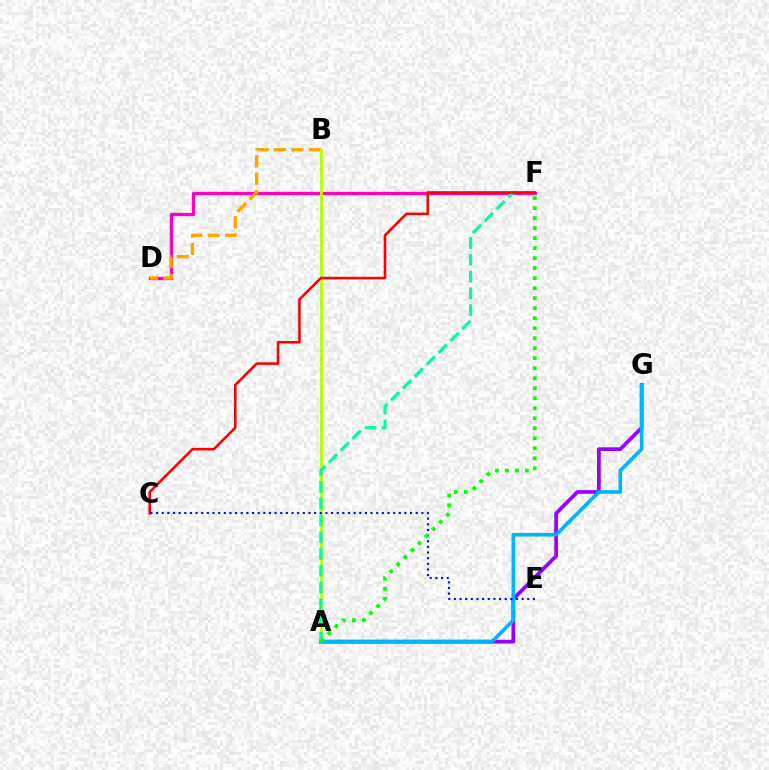{('D', 'F'): [{'color': '#ff00bd', 'line_style': 'solid', 'thickness': 2.37}], ('A', 'G'): [{'color': '#9b00ff', 'line_style': 'solid', 'thickness': 2.67}, {'color': '#00b5ff', 'line_style': 'solid', 'thickness': 2.61}], ('B', 'D'): [{'color': '#ffa500', 'line_style': 'dashed', 'thickness': 2.37}], ('A', 'B'): [{'color': '#b3ff00', 'line_style': 'solid', 'thickness': 1.99}], ('A', 'F'): [{'color': '#00ff9d', 'line_style': 'dashed', 'thickness': 2.28}, {'color': '#08ff00', 'line_style': 'dotted', 'thickness': 2.72}], ('C', 'F'): [{'color': '#ff0000', 'line_style': 'solid', 'thickness': 1.85}], ('C', 'E'): [{'color': '#0010ff', 'line_style': 'dotted', 'thickness': 1.53}]}